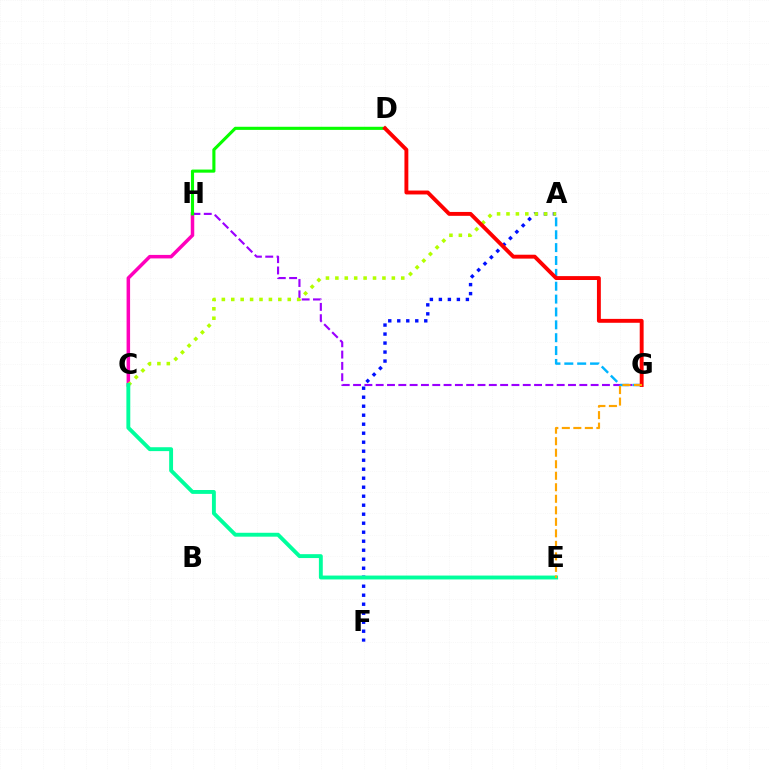{('C', 'H'): [{'color': '#ff00bd', 'line_style': 'solid', 'thickness': 2.53}], ('G', 'H'): [{'color': '#9b00ff', 'line_style': 'dashed', 'thickness': 1.54}], ('A', 'F'): [{'color': '#0010ff', 'line_style': 'dotted', 'thickness': 2.45}], ('A', 'C'): [{'color': '#b3ff00', 'line_style': 'dotted', 'thickness': 2.56}], ('A', 'G'): [{'color': '#00b5ff', 'line_style': 'dashed', 'thickness': 1.75}], ('C', 'E'): [{'color': '#00ff9d', 'line_style': 'solid', 'thickness': 2.8}], ('D', 'H'): [{'color': '#08ff00', 'line_style': 'solid', 'thickness': 2.24}], ('D', 'G'): [{'color': '#ff0000', 'line_style': 'solid', 'thickness': 2.81}], ('E', 'G'): [{'color': '#ffa500', 'line_style': 'dashed', 'thickness': 1.56}]}